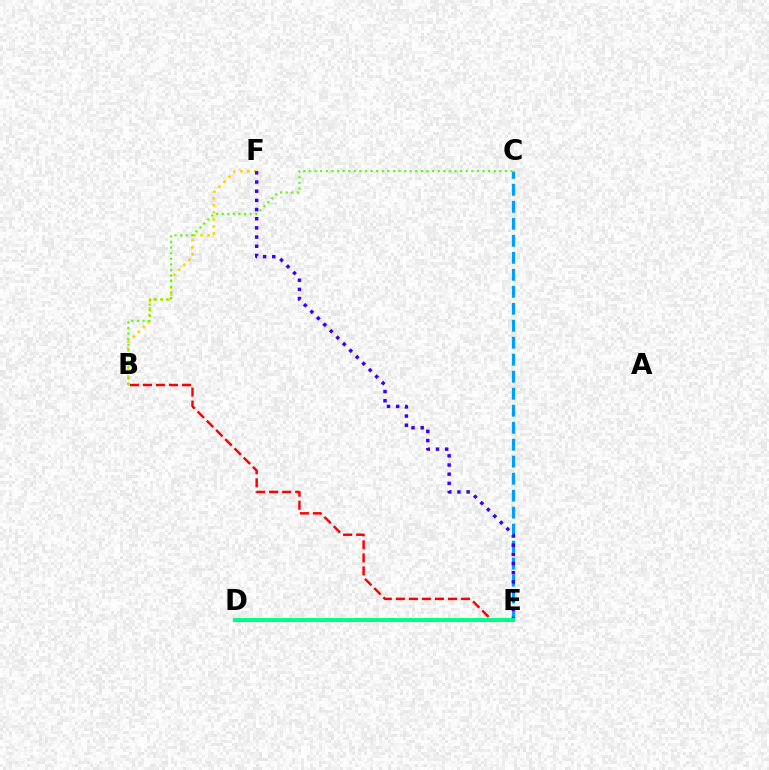{('D', 'E'): [{'color': '#ff00ed', 'line_style': 'dashed', 'thickness': 2.15}, {'color': '#00ff86', 'line_style': 'solid', 'thickness': 2.83}], ('B', 'F'): [{'color': '#ffd500', 'line_style': 'dotted', 'thickness': 1.91}], ('C', 'E'): [{'color': '#009eff', 'line_style': 'dashed', 'thickness': 2.31}], ('B', 'E'): [{'color': '#ff0000', 'line_style': 'dashed', 'thickness': 1.77}], ('E', 'F'): [{'color': '#3700ff', 'line_style': 'dotted', 'thickness': 2.49}], ('B', 'C'): [{'color': '#4fff00', 'line_style': 'dotted', 'thickness': 1.52}]}